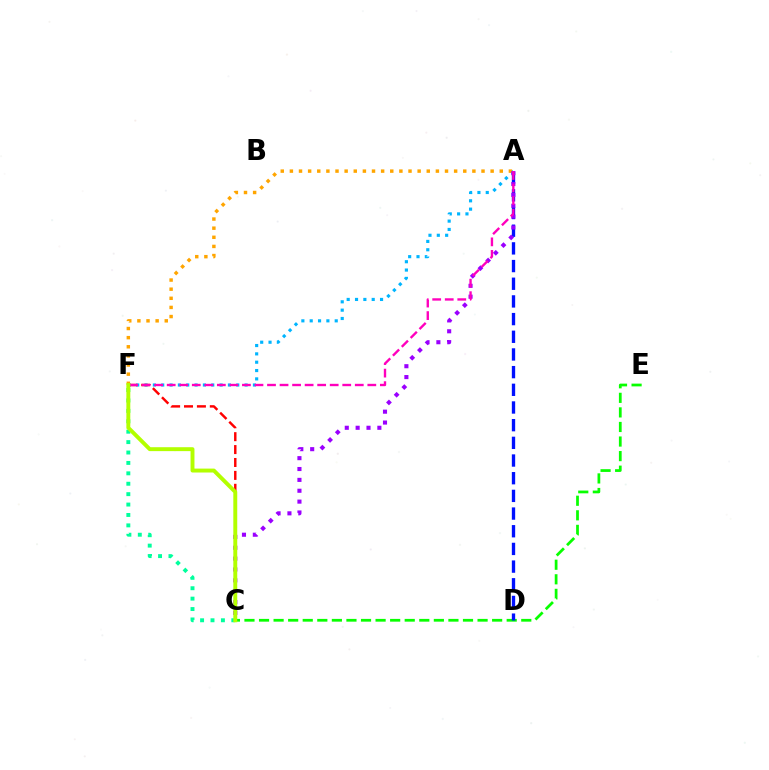{('C', 'E'): [{'color': '#08ff00', 'line_style': 'dashed', 'thickness': 1.98}], ('A', 'D'): [{'color': '#0010ff', 'line_style': 'dashed', 'thickness': 2.4}], ('A', 'F'): [{'color': '#00b5ff', 'line_style': 'dotted', 'thickness': 2.27}, {'color': '#ffa500', 'line_style': 'dotted', 'thickness': 2.48}, {'color': '#ff00bd', 'line_style': 'dashed', 'thickness': 1.7}], ('C', 'F'): [{'color': '#00ff9d', 'line_style': 'dotted', 'thickness': 2.83}, {'color': '#ff0000', 'line_style': 'dashed', 'thickness': 1.75}, {'color': '#b3ff00', 'line_style': 'solid', 'thickness': 2.82}], ('A', 'C'): [{'color': '#9b00ff', 'line_style': 'dotted', 'thickness': 2.95}]}